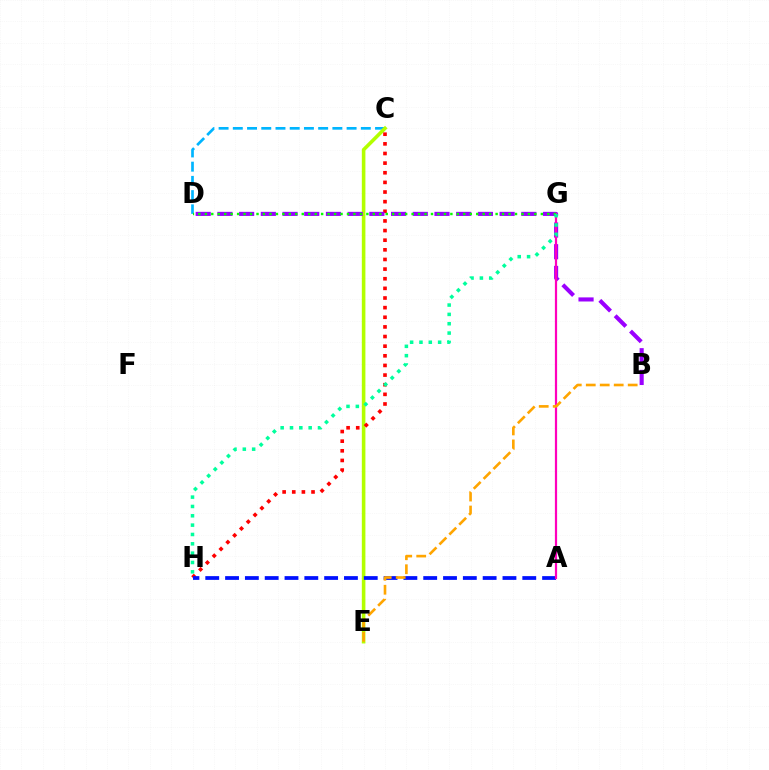{('C', 'D'): [{'color': '#00b5ff', 'line_style': 'dashed', 'thickness': 1.93}], ('C', 'E'): [{'color': '#b3ff00', 'line_style': 'solid', 'thickness': 2.58}], ('C', 'H'): [{'color': '#ff0000', 'line_style': 'dotted', 'thickness': 2.62}], ('A', 'H'): [{'color': '#0010ff', 'line_style': 'dashed', 'thickness': 2.69}], ('B', 'D'): [{'color': '#9b00ff', 'line_style': 'dashed', 'thickness': 2.95}], ('A', 'G'): [{'color': '#ff00bd', 'line_style': 'solid', 'thickness': 1.6}], ('D', 'G'): [{'color': '#08ff00', 'line_style': 'dotted', 'thickness': 1.76}], ('G', 'H'): [{'color': '#00ff9d', 'line_style': 'dotted', 'thickness': 2.54}], ('B', 'E'): [{'color': '#ffa500', 'line_style': 'dashed', 'thickness': 1.9}]}